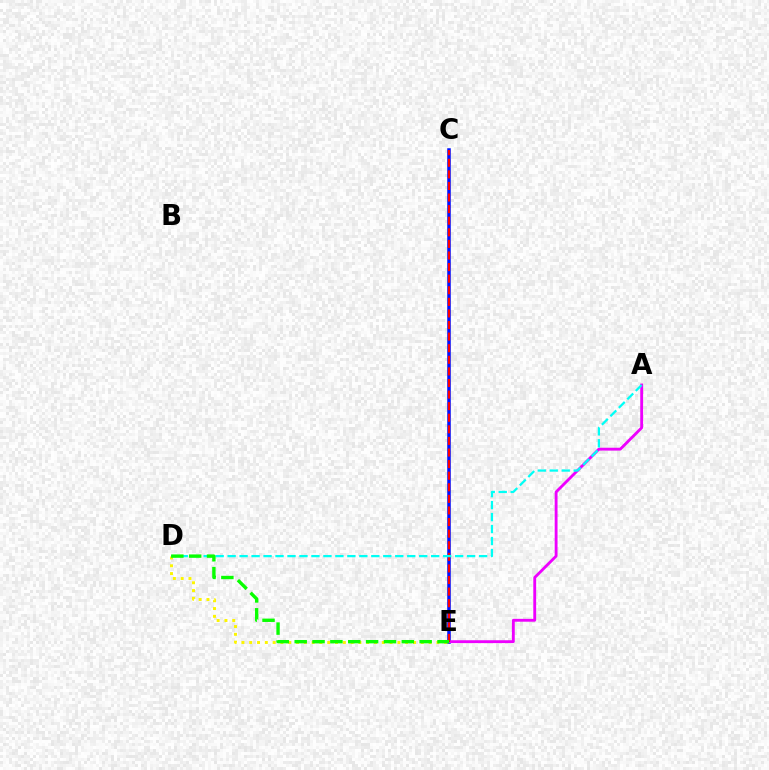{('C', 'E'): [{'color': '#0010ff', 'line_style': 'solid', 'thickness': 2.54}, {'color': '#ff0000', 'line_style': 'dashed', 'thickness': 1.57}], ('A', 'E'): [{'color': '#ee00ff', 'line_style': 'solid', 'thickness': 2.05}], ('D', 'E'): [{'color': '#fcf500', 'line_style': 'dotted', 'thickness': 2.12}, {'color': '#08ff00', 'line_style': 'dashed', 'thickness': 2.43}], ('A', 'D'): [{'color': '#00fff6', 'line_style': 'dashed', 'thickness': 1.63}]}